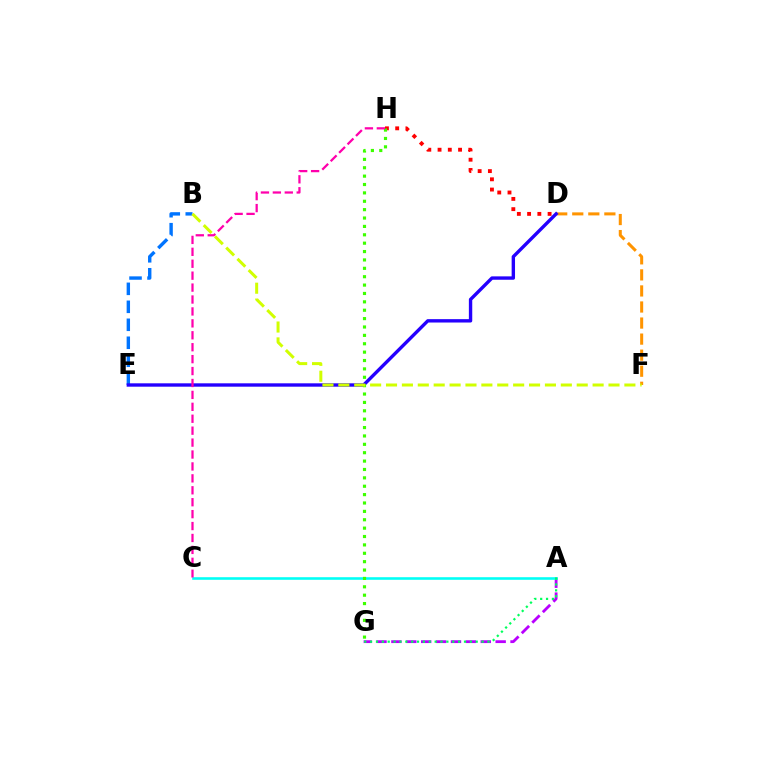{('D', 'H'): [{'color': '#ff0000', 'line_style': 'dotted', 'thickness': 2.78}], ('B', 'E'): [{'color': '#0074ff', 'line_style': 'dashed', 'thickness': 2.44}], ('A', 'G'): [{'color': '#b900ff', 'line_style': 'dashed', 'thickness': 2.02}, {'color': '#00ff5c', 'line_style': 'dotted', 'thickness': 1.59}], ('D', 'F'): [{'color': '#ff9400', 'line_style': 'dashed', 'thickness': 2.18}], ('D', 'E'): [{'color': '#2500ff', 'line_style': 'solid', 'thickness': 2.43}], ('A', 'C'): [{'color': '#00fff6', 'line_style': 'solid', 'thickness': 1.86}], ('G', 'H'): [{'color': '#3dff00', 'line_style': 'dotted', 'thickness': 2.28}], ('C', 'H'): [{'color': '#ff00ac', 'line_style': 'dashed', 'thickness': 1.62}], ('B', 'F'): [{'color': '#d1ff00', 'line_style': 'dashed', 'thickness': 2.16}]}